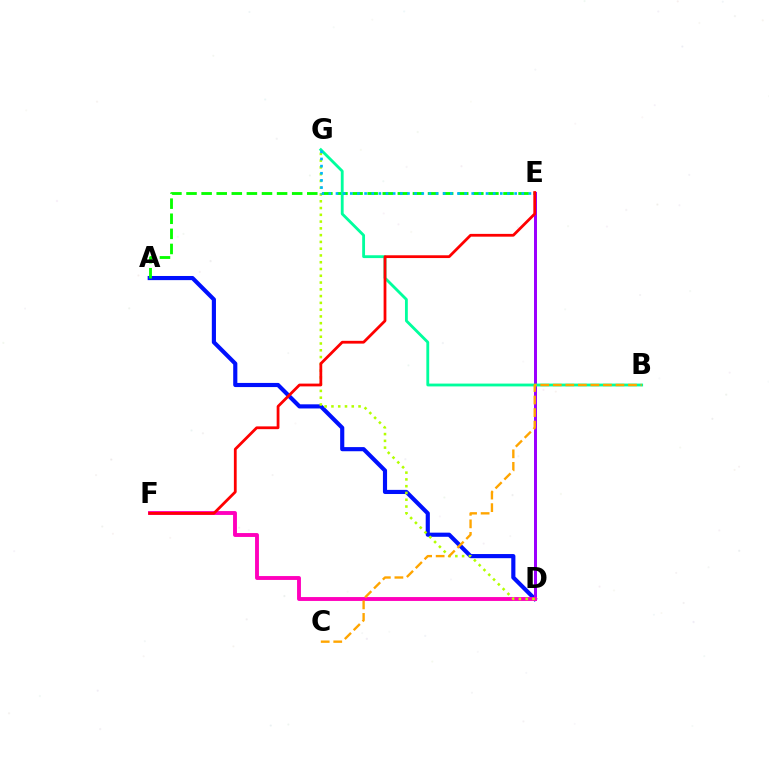{('A', 'D'): [{'color': '#0010ff', 'line_style': 'solid', 'thickness': 2.98}], ('A', 'E'): [{'color': '#08ff00', 'line_style': 'dashed', 'thickness': 2.05}], ('D', 'E'): [{'color': '#9b00ff', 'line_style': 'solid', 'thickness': 2.16}], ('D', 'F'): [{'color': '#ff00bd', 'line_style': 'solid', 'thickness': 2.8}], ('D', 'G'): [{'color': '#b3ff00', 'line_style': 'dotted', 'thickness': 1.84}], ('B', 'G'): [{'color': '#00ff9d', 'line_style': 'solid', 'thickness': 2.04}], ('B', 'C'): [{'color': '#ffa500', 'line_style': 'dashed', 'thickness': 1.7}], ('E', 'G'): [{'color': '#00b5ff', 'line_style': 'dotted', 'thickness': 1.94}], ('E', 'F'): [{'color': '#ff0000', 'line_style': 'solid', 'thickness': 2.0}]}